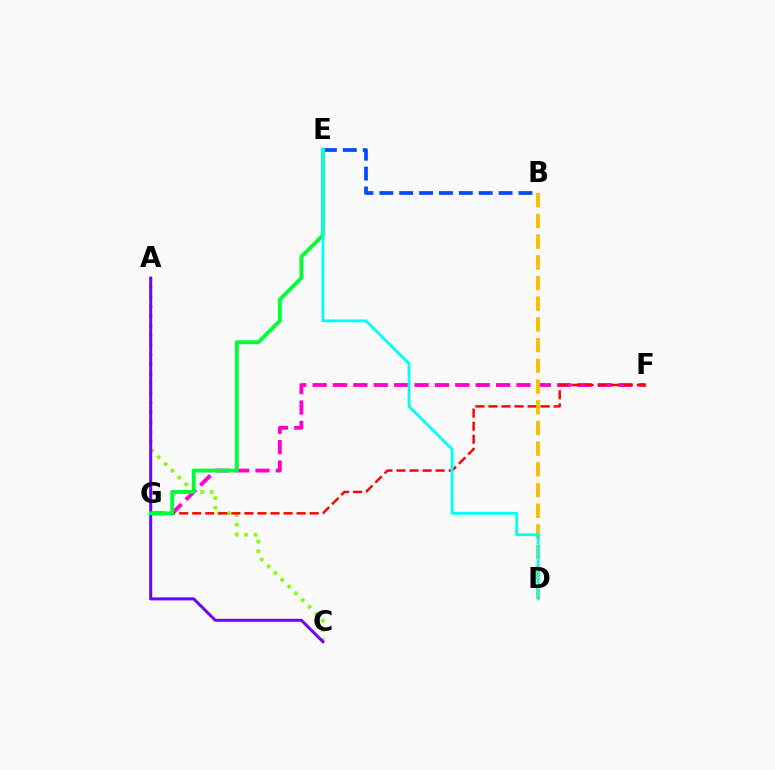{('A', 'C'): [{'color': '#84ff00', 'line_style': 'dotted', 'thickness': 2.61}, {'color': '#7200ff', 'line_style': 'solid', 'thickness': 2.16}], ('F', 'G'): [{'color': '#ff00cf', 'line_style': 'dashed', 'thickness': 2.77}, {'color': '#ff0000', 'line_style': 'dashed', 'thickness': 1.77}], ('B', 'E'): [{'color': '#004bff', 'line_style': 'dashed', 'thickness': 2.7}], ('B', 'D'): [{'color': '#ffbd00', 'line_style': 'dashed', 'thickness': 2.81}], ('E', 'G'): [{'color': '#00ff39', 'line_style': 'solid', 'thickness': 2.79}], ('D', 'E'): [{'color': '#00fff6', 'line_style': 'solid', 'thickness': 2.04}]}